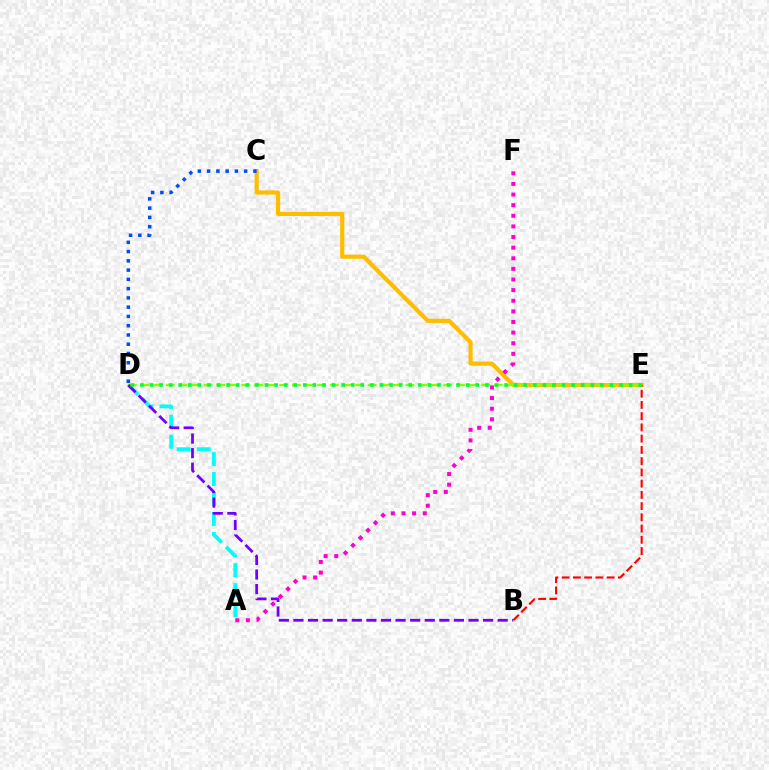{('A', 'D'): [{'color': '#00fff6', 'line_style': 'dashed', 'thickness': 2.72}], ('C', 'E'): [{'color': '#ffbd00', 'line_style': 'solid', 'thickness': 3.0}], ('D', 'E'): [{'color': '#84ff00', 'line_style': 'dashed', 'thickness': 1.71}, {'color': '#00ff39', 'line_style': 'dotted', 'thickness': 2.6}], ('B', 'E'): [{'color': '#ff0000', 'line_style': 'dashed', 'thickness': 1.53}], ('A', 'F'): [{'color': '#ff00cf', 'line_style': 'dotted', 'thickness': 2.89}], ('C', 'D'): [{'color': '#004bff', 'line_style': 'dotted', 'thickness': 2.52}], ('B', 'D'): [{'color': '#7200ff', 'line_style': 'dashed', 'thickness': 1.98}]}